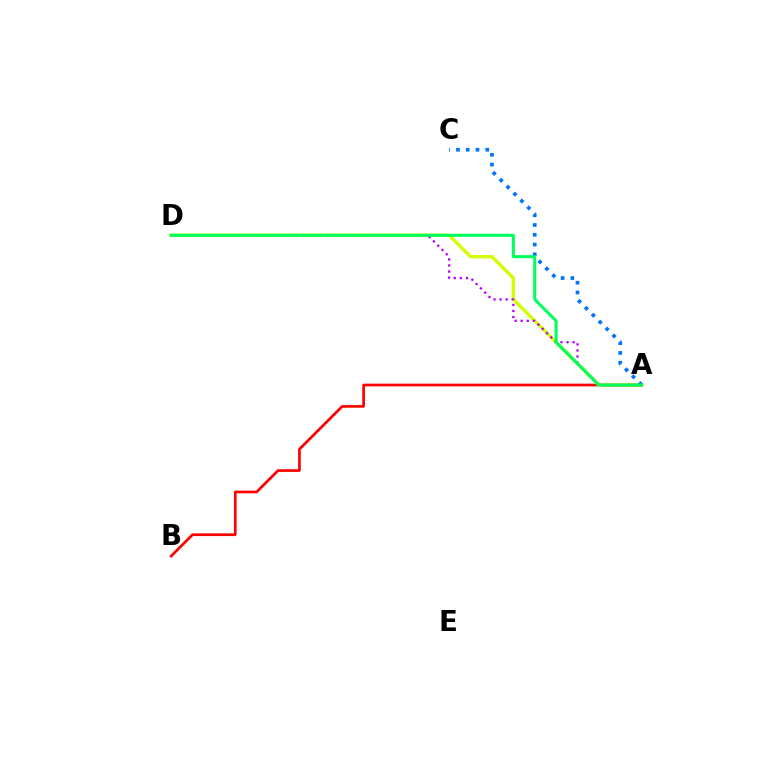{('A', 'B'): [{'color': '#ff0000', 'line_style': 'solid', 'thickness': 1.94}], ('A', 'D'): [{'color': '#d1ff00', 'line_style': 'solid', 'thickness': 2.39}, {'color': '#b900ff', 'line_style': 'dotted', 'thickness': 1.65}, {'color': '#00ff5c', 'line_style': 'solid', 'thickness': 2.18}], ('A', 'C'): [{'color': '#0074ff', 'line_style': 'dotted', 'thickness': 2.65}]}